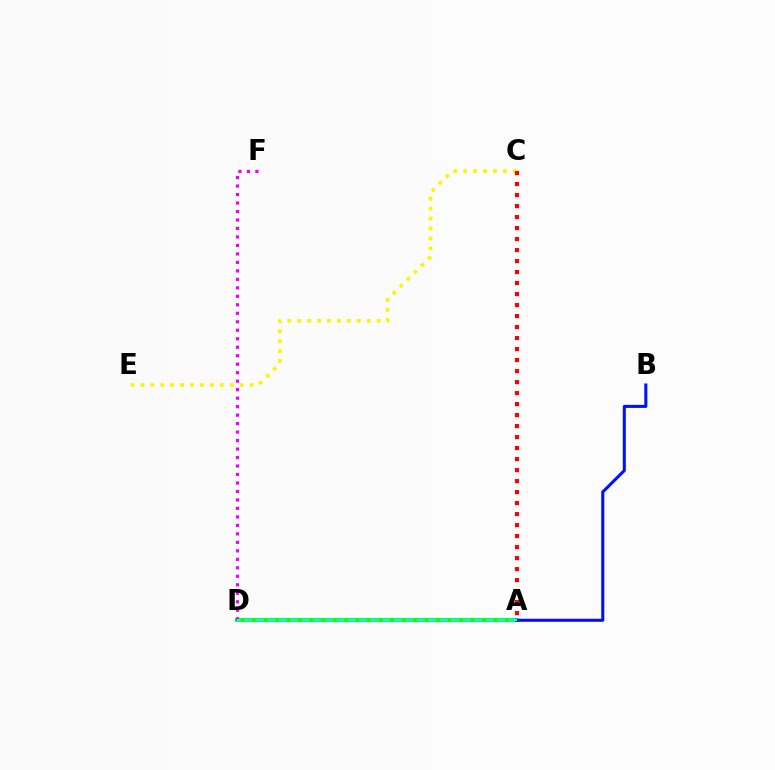{('A', 'D'): [{'color': '#08ff00', 'line_style': 'solid', 'thickness': 2.79}, {'color': '#00fff6', 'line_style': 'dashed', 'thickness': 1.56}], ('D', 'F'): [{'color': '#ee00ff', 'line_style': 'dotted', 'thickness': 2.31}], ('C', 'E'): [{'color': '#fcf500', 'line_style': 'dotted', 'thickness': 2.7}], ('A', 'B'): [{'color': '#0010ff', 'line_style': 'solid', 'thickness': 2.19}], ('A', 'C'): [{'color': '#ff0000', 'line_style': 'dotted', 'thickness': 2.99}]}